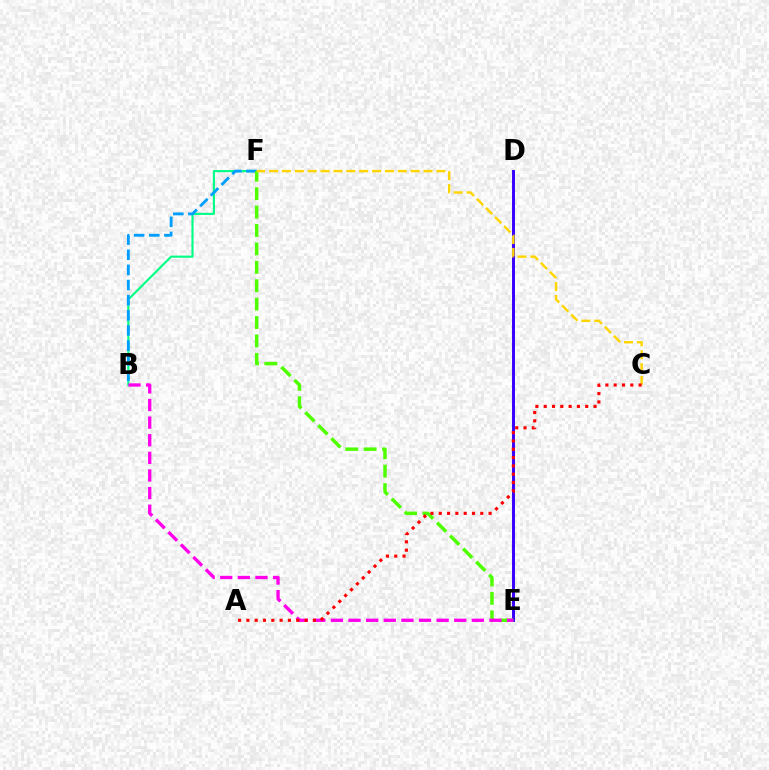{('B', 'F'): [{'color': '#00ff86', 'line_style': 'solid', 'thickness': 1.53}, {'color': '#009eff', 'line_style': 'dashed', 'thickness': 2.06}], ('D', 'E'): [{'color': '#3700ff', 'line_style': 'solid', 'thickness': 2.13}], ('E', 'F'): [{'color': '#4fff00', 'line_style': 'dashed', 'thickness': 2.5}], ('B', 'E'): [{'color': '#ff00ed', 'line_style': 'dashed', 'thickness': 2.39}], ('C', 'F'): [{'color': '#ffd500', 'line_style': 'dashed', 'thickness': 1.75}], ('A', 'C'): [{'color': '#ff0000', 'line_style': 'dotted', 'thickness': 2.26}]}